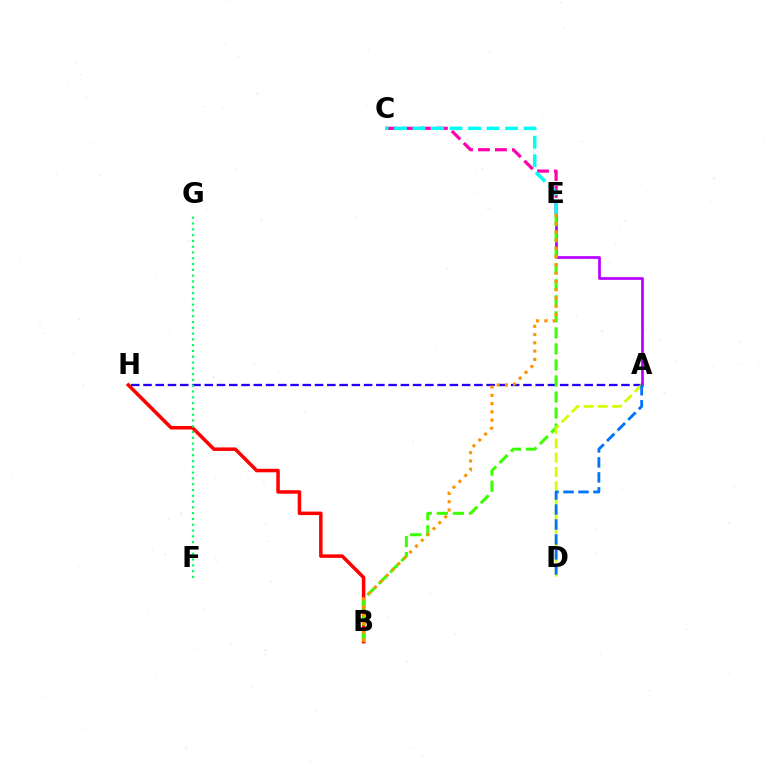{('A', 'E'): [{'color': '#b900ff', 'line_style': 'solid', 'thickness': 1.96}], ('A', 'H'): [{'color': '#2500ff', 'line_style': 'dashed', 'thickness': 1.66}], ('C', 'E'): [{'color': '#ff00ac', 'line_style': 'dashed', 'thickness': 2.31}, {'color': '#00fff6', 'line_style': 'dashed', 'thickness': 2.51}], ('B', 'H'): [{'color': '#ff0000', 'line_style': 'solid', 'thickness': 2.52}], ('B', 'E'): [{'color': '#3dff00', 'line_style': 'dashed', 'thickness': 2.18}, {'color': '#ff9400', 'line_style': 'dotted', 'thickness': 2.25}], ('A', 'D'): [{'color': '#d1ff00', 'line_style': 'dashed', 'thickness': 1.94}, {'color': '#0074ff', 'line_style': 'dashed', 'thickness': 2.04}], ('F', 'G'): [{'color': '#00ff5c', 'line_style': 'dotted', 'thickness': 1.57}]}